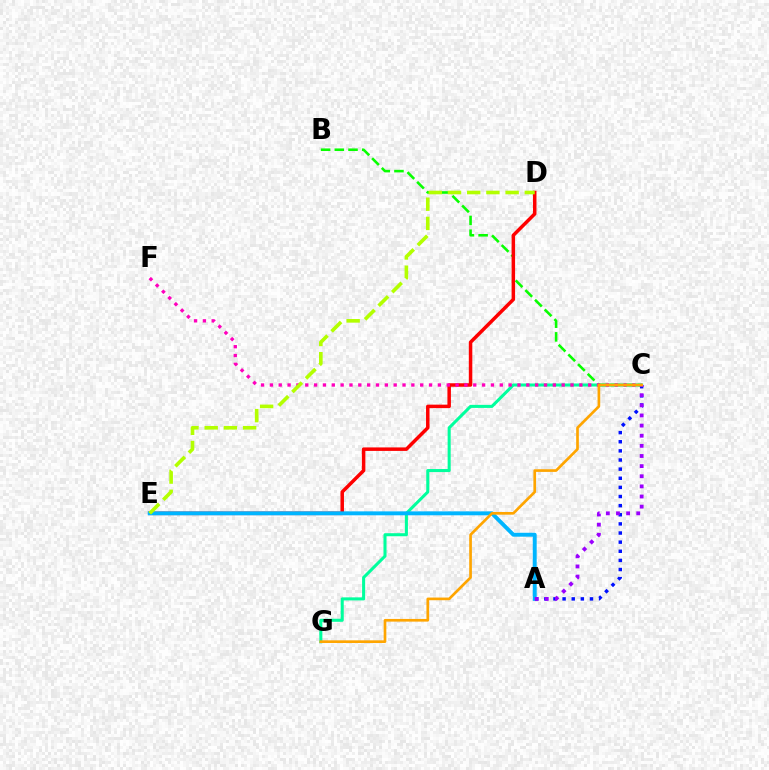{('B', 'C'): [{'color': '#08ff00', 'line_style': 'dashed', 'thickness': 1.86}], ('C', 'G'): [{'color': '#00ff9d', 'line_style': 'solid', 'thickness': 2.19}, {'color': '#ffa500', 'line_style': 'solid', 'thickness': 1.92}], ('D', 'E'): [{'color': '#ff0000', 'line_style': 'solid', 'thickness': 2.52}, {'color': '#b3ff00', 'line_style': 'dashed', 'thickness': 2.61}], ('A', 'E'): [{'color': '#00b5ff', 'line_style': 'solid', 'thickness': 2.82}], ('C', 'F'): [{'color': '#ff00bd', 'line_style': 'dotted', 'thickness': 2.4}], ('A', 'C'): [{'color': '#0010ff', 'line_style': 'dotted', 'thickness': 2.48}, {'color': '#9b00ff', 'line_style': 'dotted', 'thickness': 2.75}]}